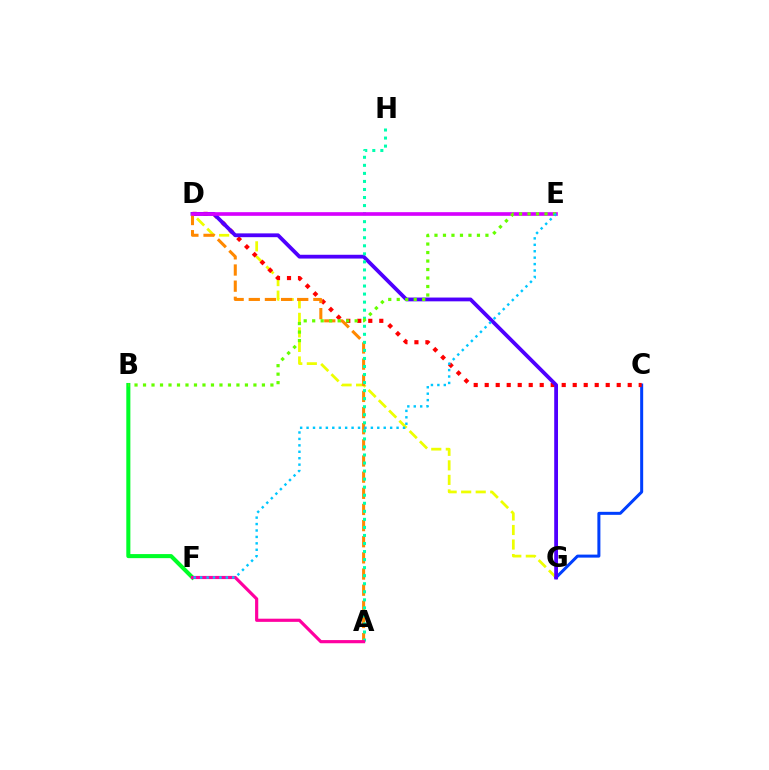{('D', 'G'): [{'color': '#eeff00', 'line_style': 'dashed', 'thickness': 1.97}, {'color': '#4f00ff', 'line_style': 'solid', 'thickness': 2.73}], ('C', 'G'): [{'color': '#003fff', 'line_style': 'solid', 'thickness': 2.17}], ('C', 'D'): [{'color': '#ff0000', 'line_style': 'dotted', 'thickness': 2.99}], ('A', 'D'): [{'color': '#ff8800', 'line_style': 'dashed', 'thickness': 2.19}], ('A', 'H'): [{'color': '#00ffaf', 'line_style': 'dotted', 'thickness': 2.19}], ('B', 'F'): [{'color': '#00ff27', 'line_style': 'solid', 'thickness': 2.92}], ('D', 'E'): [{'color': '#d600ff', 'line_style': 'solid', 'thickness': 2.63}], ('A', 'F'): [{'color': '#ff00a0', 'line_style': 'solid', 'thickness': 2.28}], ('B', 'E'): [{'color': '#66ff00', 'line_style': 'dotted', 'thickness': 2.31}], ('E', 'F'): [{'color': '#00c7ff', 'line_style': 'dotted', 'thickness': 1.75}]}